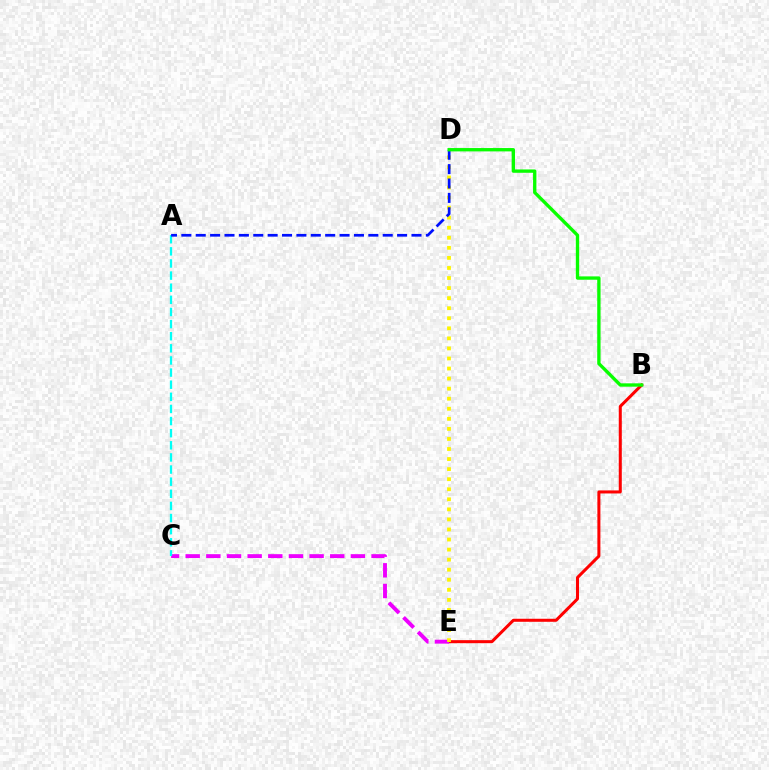{('B', 'E'): [{'color': '#ff0000', 'line_style': 'solid', 'thickness': 2.18}], ('C', 'E'): [{'color': '#ee00ff', 'line_style': 'dashed', 'thickness': 2.81}], ('D', 'E'): [{'color': '#fcf500', 'line_style': 'dotted', 'thickness': 2.73}], ('A', 'C'): [{'color': '#00fff6', 'line_style': 'dashed', 'thickness': 1.65}], ('A', 'D'): [{'color': '#0010ff', 'line_style': 'dashed', 'thickness': 1.95}], ('B', 'D'): [{'color': '#08ff00', 'line_style': 'solid', 'thickness': 2.41}]}